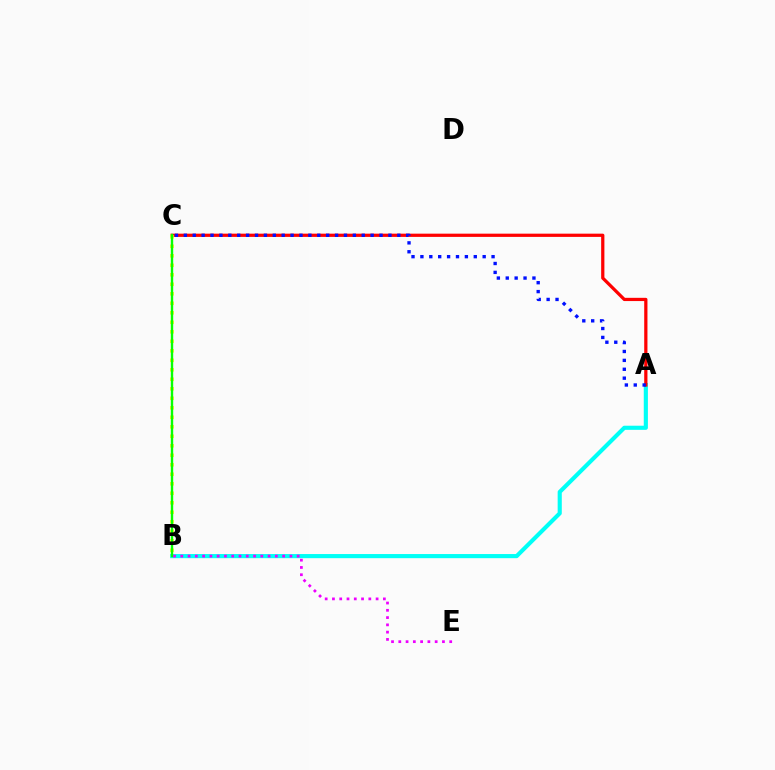{('A', 'B'): [{'color': '#00fff6', 'line_style': 'solid', 'thickness': 2.97}], ('A', 'C'): [{'color': '#ff0000', 'line_style': 'solid', 'thickness': 2.33}, {'color': '#0010ff', 'line_style': 'dotted', 'thickness': 2.42}], ('B', 'E'): [{'color': '#ee00ff', 'line_style': 'dotted', 'thickness': 1.98}], ('B', 'C'): [{'color': '#fcf500', 'line_style': 'dotted', 'thickness': 2.58}, {'color': '#08ff00', 'line_style': 'solid', 'thickness': 1.71}]}